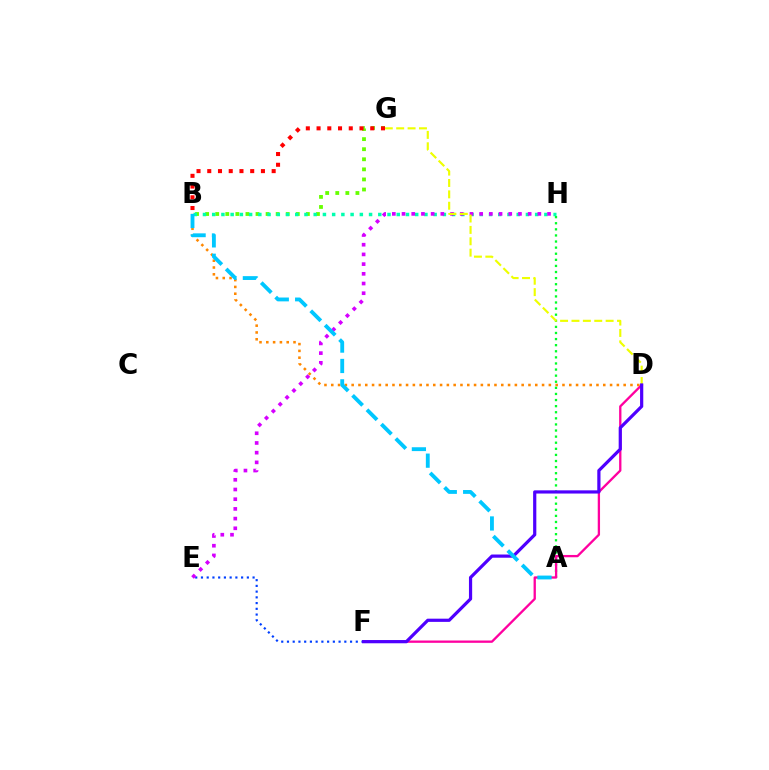{('E', 'F'): [{'color': '#003fff', 'line_style': 'dotted', 'thickness': 1.56}], ('B', 'G'): [{'color': '#66ff00', 'line_style': 'dotted', 'thickness': 2.74}, {'color': '#ff0000', 'line_style': 'dotted', 'thickness': 2.92}], ('B', 'H'): [{'color': '#00ffaf', 'line_style': 'dotted', 'thickness': 2.51}], ('B', 'D'): [{'color': '#ff8800', 'line_style': 'dotted', 'thickness': 1.85}], ('A', 'H'): [{'color': '#00ff27', 'line_style': 'dotted', 'thickness': 1.66}], ('E', 'H'): [{'color': '#d600ff', 'line_style': 'dotted', 'thickness': 2.64}], ('D', 'F'): [{'color': '#ff00a0', 'line_style': 'solid', 'thickness': 1.66}, {'color': '#4f00ff', 'line_style': 'solid', 'thickness': 2.31}], ('D', 'G'): [{'color': '#eeff00', 'line_style': 'dashed', 'thickness': 1.55}], ('A', 'B'): [{'color': '#00c7ff', 'line_style': 'dashed', 'thickness': 2.77}]}